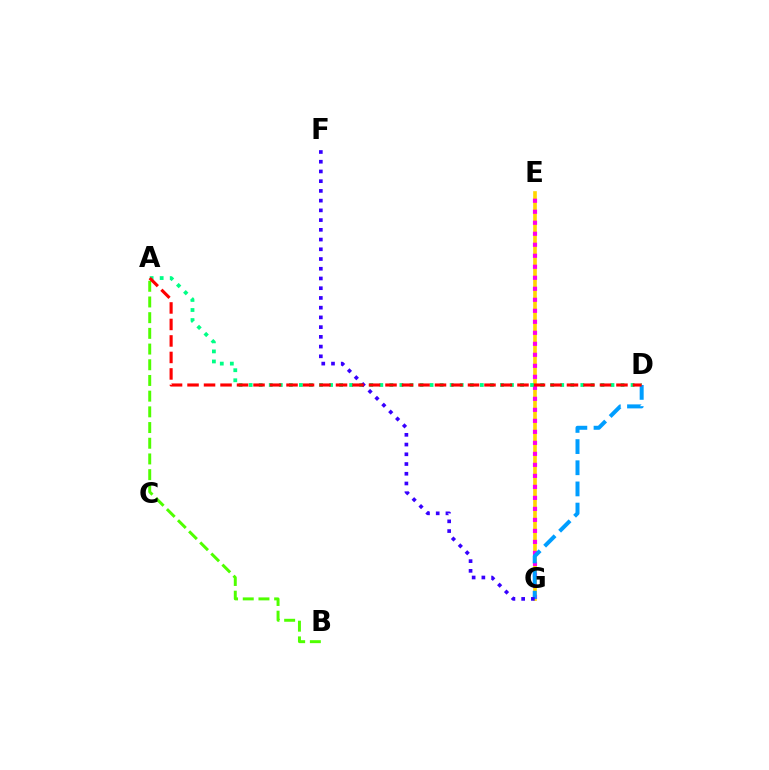{('E', 'G'): [{'color': '#ffd500', 'line_style': 'solid', 'thickness': 2.62}, {'color': '#ff00ed', 'line_style': 'dotted', 'thickness': 2.99}], ('A', 'B'): [{'color': '#4fff00', 'line_style': 'dashed', 'thickness': 2.13}], ('A', 'D'): [{'color': '#00ff86', 'line_style': 'dotted', 'thickness': 2.73}, {'color': '#ff0000', 'line_style': 'dashed', 'thickness': 2.24}], ('D', 'G'): [{'color': '#009eff', 'line_style': 'dashed', 'thickness': 2.88}], ('F', 'G'): [{'color': '#3700ff', 'line_style': 'dotted', 'thickness': 2.64}]}